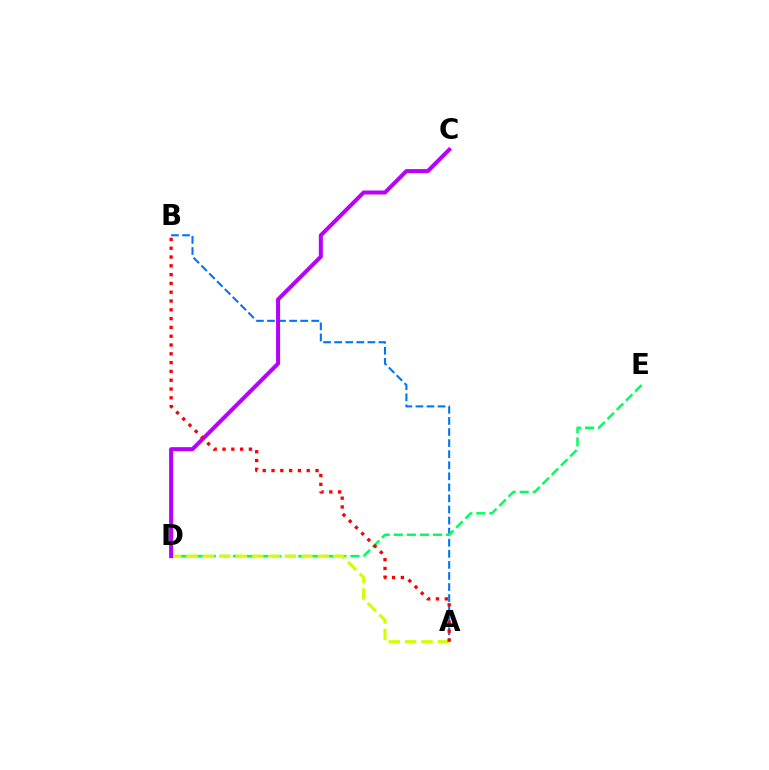{('A', 'B'): [{'color': '#0074ff', 'line_style': 'dashed', 'thickness': 1.5}, {'color': '#ff0000', 'line_style': 'dotted', 'thickness': 2.39}], ('D', 'E'): [{'color': '#00ff5c', 'line_style': 'dashed', 'thickness': 1.77}], ('A', 'D'): [{'color': '#d1ff00', 'line_style': 'dashed', 'thickness': 2.23}], ('C', 'D'): [{'color': '#b900ff', 'line_style': 'solid', 'thickness': 2.9}]}